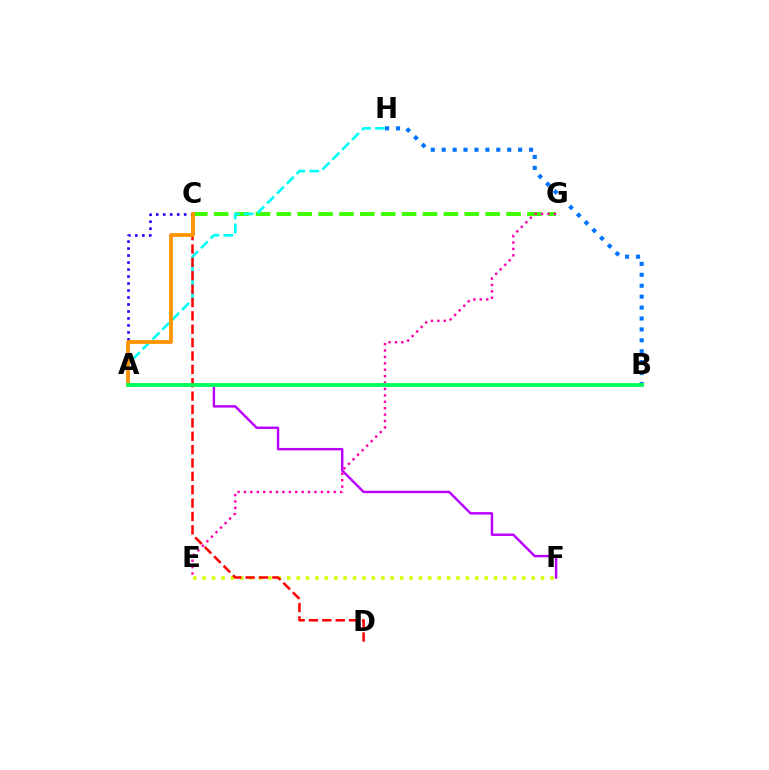{('C', 'G'): [{'color': '#3dff00', 'line_style': 'dashed', 'thickness': 2.84}], ('B', 'H'): [{'color': '#0074ff', 'line_style': 'dotted', 'thickness': 2.97}], ('E', 'F'): [{'color': '#d1ff00', 'line_style': 'dotted', 'thickness': 2.55}], ('A', 'F'): [{'color': '#b900ff', 'line_style': 'solid', 'thickness': 1.75}], ('A', 'C'): [{'color': '#2500ff', 'line_style': 'dotted', 'thickness': 1.9}, {'color': '#ff9400', 'line_style': 'solid', 'thickness': 2.71}], ('A', 'H'): [{'color': '#00fff6', 'line_style': 'dashed', 'thickness': 1.89}], ('C', 'D'): [{'color': '#ff0000', 'line_style': 'dashed', 'thickness': 1.82}], ('E', 'G'): [{'color': '#ff00ac', 'line_style': 'dotted', 'thickness': 1.74}], ('A', 'B'): [{'color': '#00ff5c', 'line_style': 'solid', 'thickness': 2.74}]}